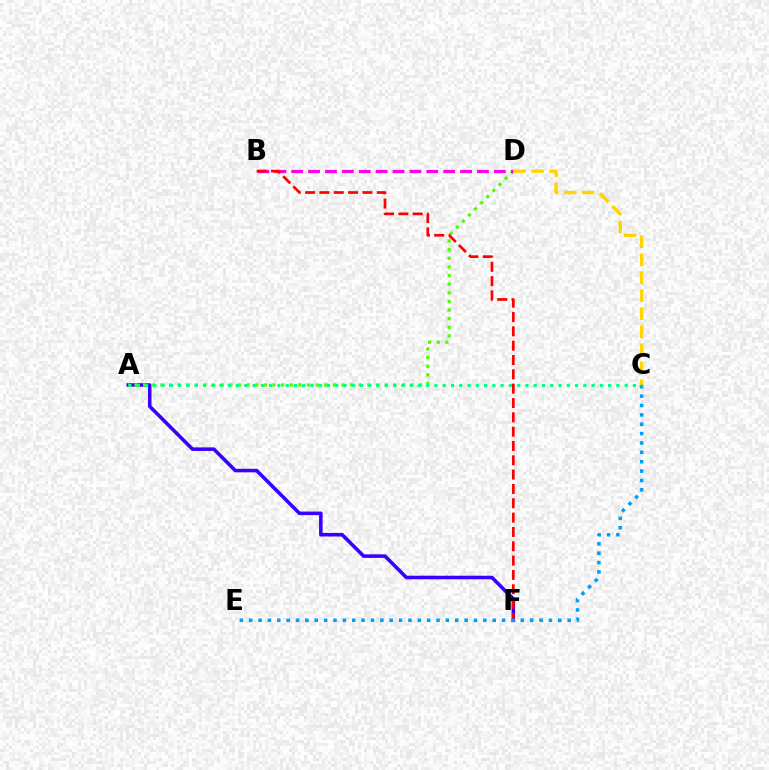{('A', 'F'): [{'color': '#3700ff', 'line_style': 'solid', 'thickness': 2.56}], ('A', 'D'): [{'color': '#4fff00', 'line_style': 'dotted', 'thickness': 2.34}], ('B', 'D'): [{'color': '#ff00ed', 'line_style': 'dashed', 'thickness': 2.29}], ('B', 'F'): [{'color': '#ff0000', 'line_style': 'dashed', 'thickness': 1.95}], ('C', 'D'): [{'color': '#ffd500', 'line_style': 'dashed', 'thickness': 2.45}], ('C', 'E'): [{'color': '#009eff', 'line_style': 'dotted', 'thickness': 2.54}], ('A', 'C'): [{'color': '#00ff86', 'line_style': 'dotted', 'thickness': 2.25}]}